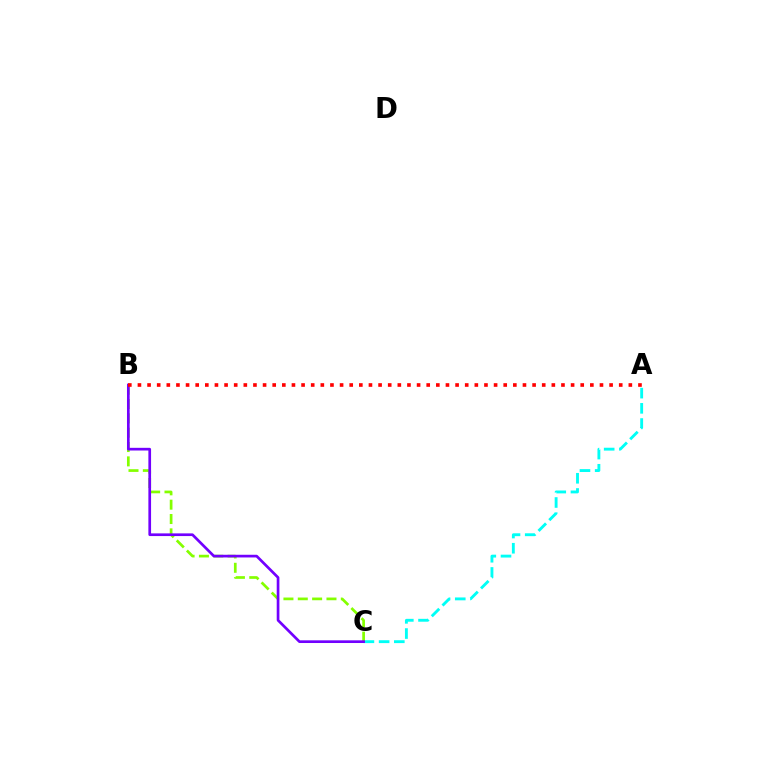{('A', 'C'): [{'color': '#00fff6', 'line_style': 'dashed', 'thickness': 2.06}], ('B', 'C'): [{'color': '#84ff00', 'line_style': 'dashed', 'thickness': 1.95}, {'color': '#7200ff', 'line_style': 'solid', 'thickness': 1.94}], ('A', 'B'): [{'color': '#ff0000', 'line_style': 'dotted', 'thickness': 2.62}]}